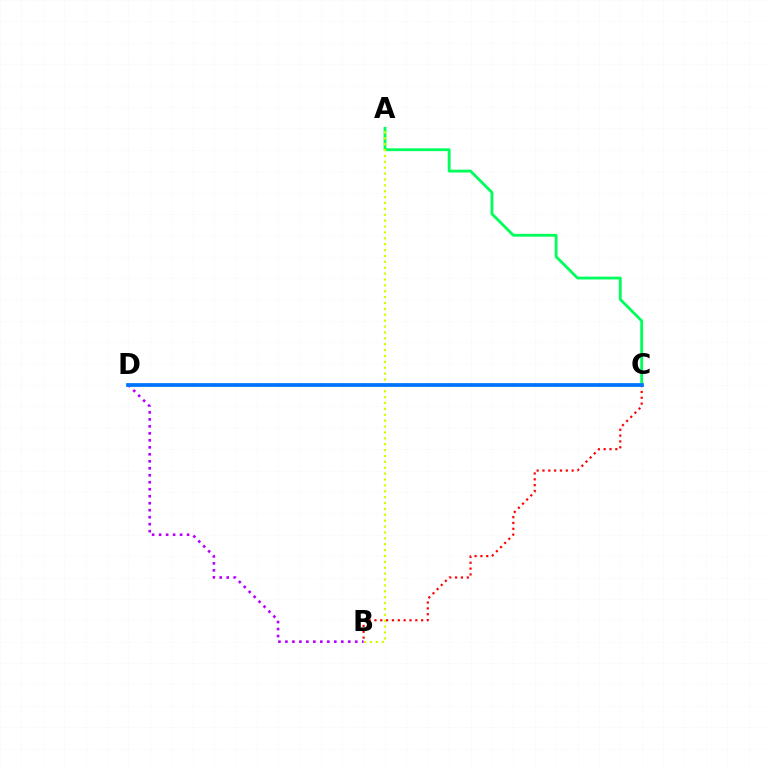{('B', 'D'): [{'color': '#b900ff', 'line_style': 'dotted', 'thickness': 1.9}], ('A', 'C'): [{'color': '#00ff5c', 'line_style': 'solid', 'thickness': 2.04}], ('A', 'B'): [{'color': '#d1ff00', 'line_style': 'dotted', 'thickness': 1.6}], ('B', 'C'): [{'color': '#ff0000', 'line_style': 'dotted', 'thickness': 1.59}], ('C', 'D'): [{'color': '#0074ff', 'line_style': 'solid', 'thickness': 2.7}]}